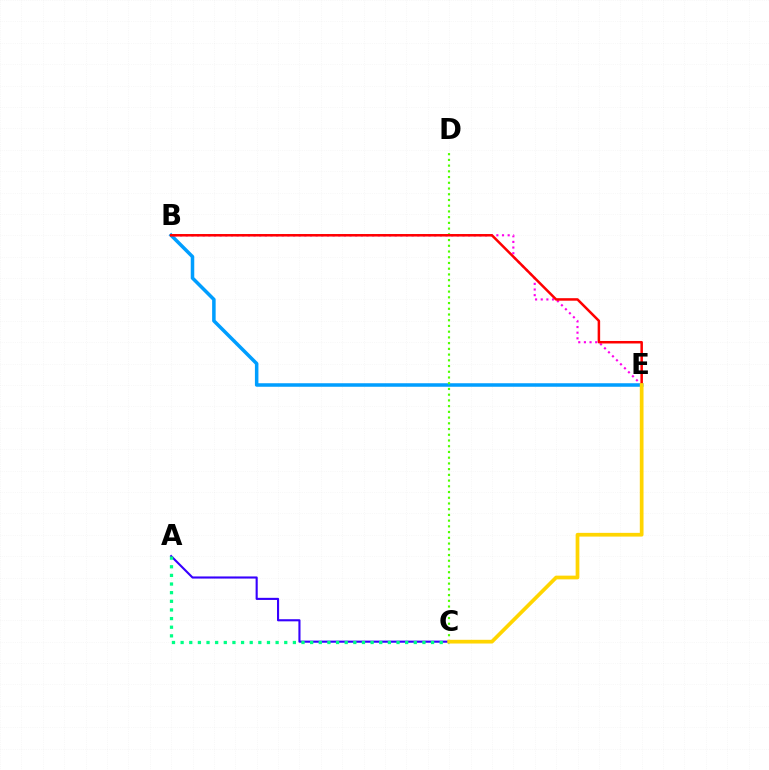{('A', 'C'): [{'color': '#3700ff', 'line_style': 'solid', 'thickness': 1.52}, {'color': '#00ff86', 'line_style': 'dotted', 'thickness': 2.35}], ('B', 'E'): [{'color': '#009eff', 'line_style': 'solid', 'thickness': 2.53}, {'color': '#ff00ed', 'line_style': 'dotted', 'thickness': 1.53}, {'color': '#ff0000', 'line_style': 'solid', 'thickness': 1.81}], ('C', 'D'): [{'color': '#4fff00', 'line_style': 'dotted', 'thickness': 1.56}], ('C', 'E'): [{'color': '#ffd500', 'line_style': 'solid', 'thickness': 2.68}]}